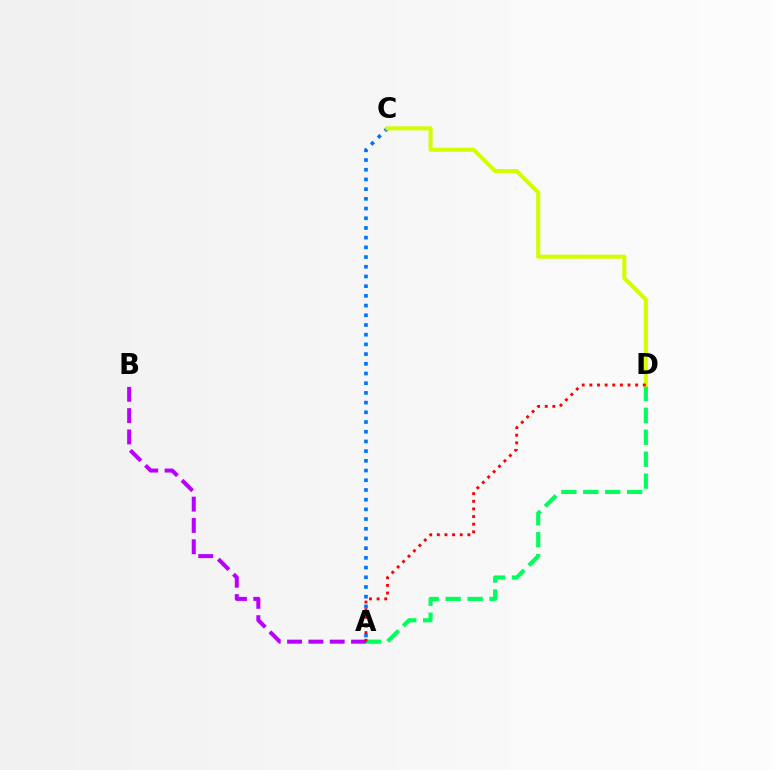{('A', 'B'): [{'color': '#b900ff', 'line_style': 'dashed', 'thickness': 2.9}], ('A', 'C'): [{'color': '#0074ff', 'line_style': 'dotted', 'thickness': 2.64}], ('A', 'D'): [{'color': '#00ff5c', 'line_style': 'dashed', 'thickness': 2.98}, {'color': '#ff0000', 'line_style': 'dotted', 'thickness': 2.07}], ('C', 'D'): [{'color': '#d1ff00', 'line_style': 'solid', 'thickness': 2.93}]}